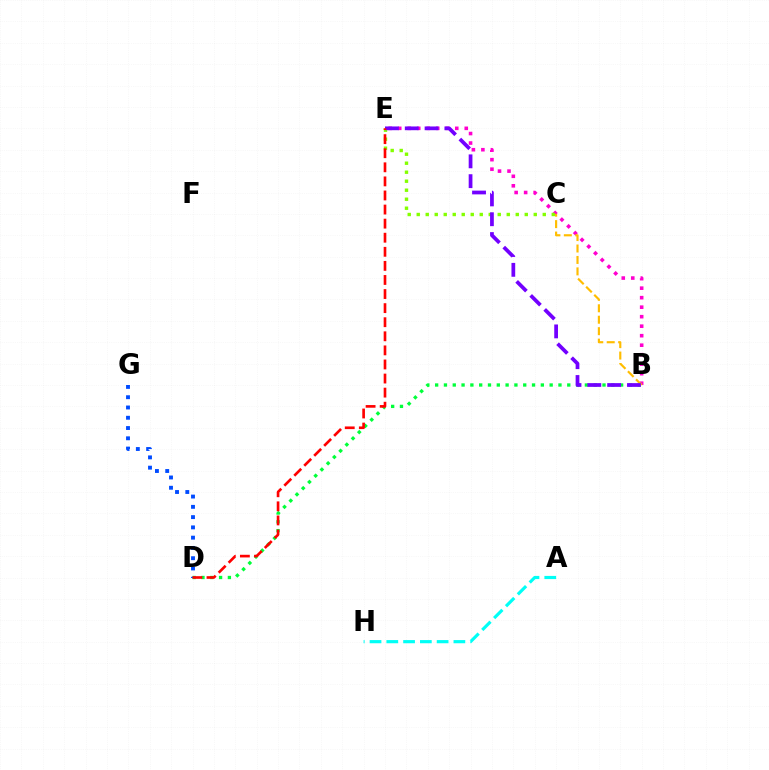{('B', 'E'): [{'color': '#ff00cf', 'line_style': 'dotted', 'thickness': 2.58}, {'color': '#7200ff', 'line_style': 'dashed', 'thickness': 2.69}], ('B', 'D'): [{'color': '#00ff39', 'line_style': 'dotted', 'thickness': 2.39}], ('C', 'E'): [{'color': '#84ff00', 'line_style': 'dotted', 'thickness': 2.45}], ('A', 'H'): [{'color': '#00fff6', 'line_style': 'dashed', 'thickness': 2.28}], ('B', 'C'): [{'color': '#ffbd00', 'line_style': 'dashed', 'thickness': 1.55}], ('D', 'G'): [{'color': '#004bff', 'line_style': 'dotted', 'thickness': 2.79}], ('D', 'E'): [{'color': '#ff0000', 'line_style': 'dashed', 'thickness': 1.91}]}